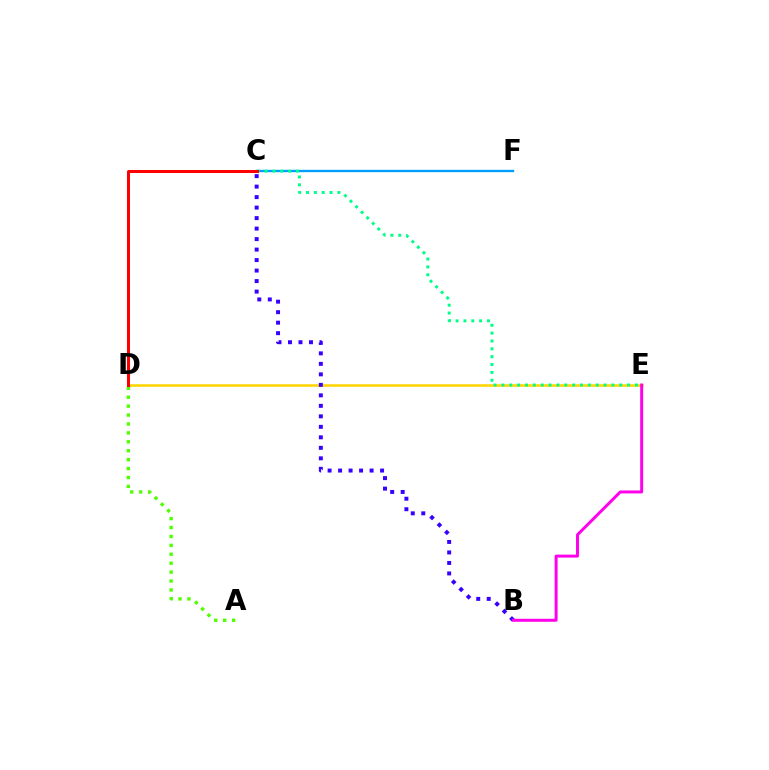{('D', 'E'): [{'color': '#ffd500', 'line_style': 'solid', 'thickness': 1.84}], ('A', 'D'): [{'color': '#4fff00', 'line_style': 'dotted', 'thickness': 2.42}], ('B', 'C'): [{'color': '#3700ff', 'line_style': 'dotted', 'thickness': 2.85}], ('C', 'F'): [{'color': '#009eff', 'line_style': 'solid', 'thickness': 1.67}], ('C', 'E'): [{'color': '#00ff86', 'line_style': 'dotted', 'thickness': 2.13}], ('B', 'E'): [{'color': '#ff00ed', 'line_style': 'solid', 'thickness': 2.14}], ('C', 'D'): [{'color': '#ff0000', 'line_style': 'solid', 'thickness': 2.17}]}